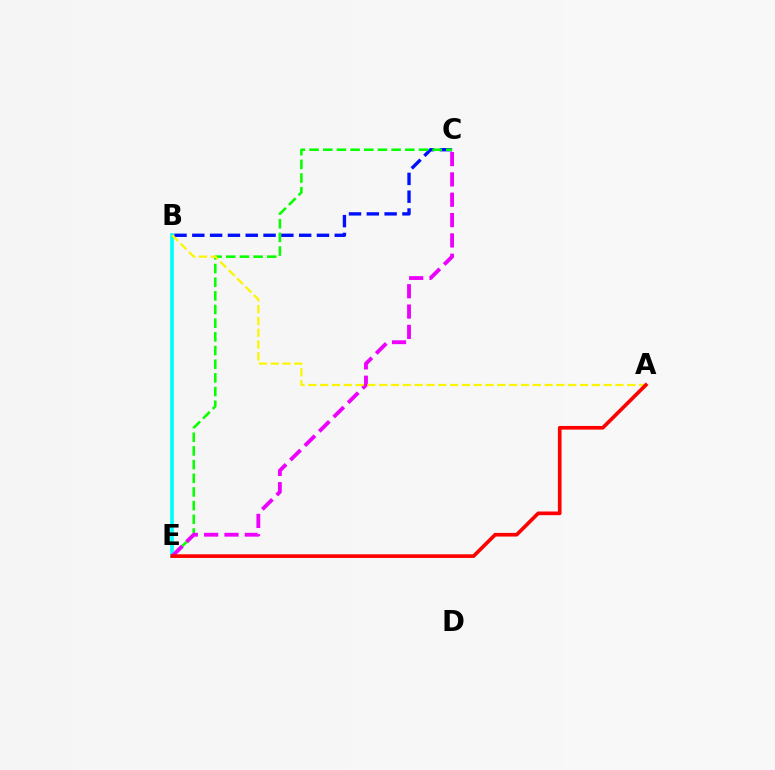{('B', 'C'): [{'color': '#0010ff', 'line_style': 'dashed', 'thickness': 2.42}], ('C', 'E'): [{'color': '#08ff00', 'line_style': 'dashed', 'thickness': 1.86}, {'color': '#ee00ff', 'line_style': 'dashed', 'thickness': 2.76}], ('B', 'E'): [{'color': '#00fff6', 'line_style': 'solid', 'thickness': 2.62}], ('A', 'B'): [{'color': '#fcf500', 'line_style': 'dashed', 'thickness': 1.6}], ('A', 'E'): [{'color': '#ff0000', 'line_style': 'solid', 'thickness': 2.63}]}